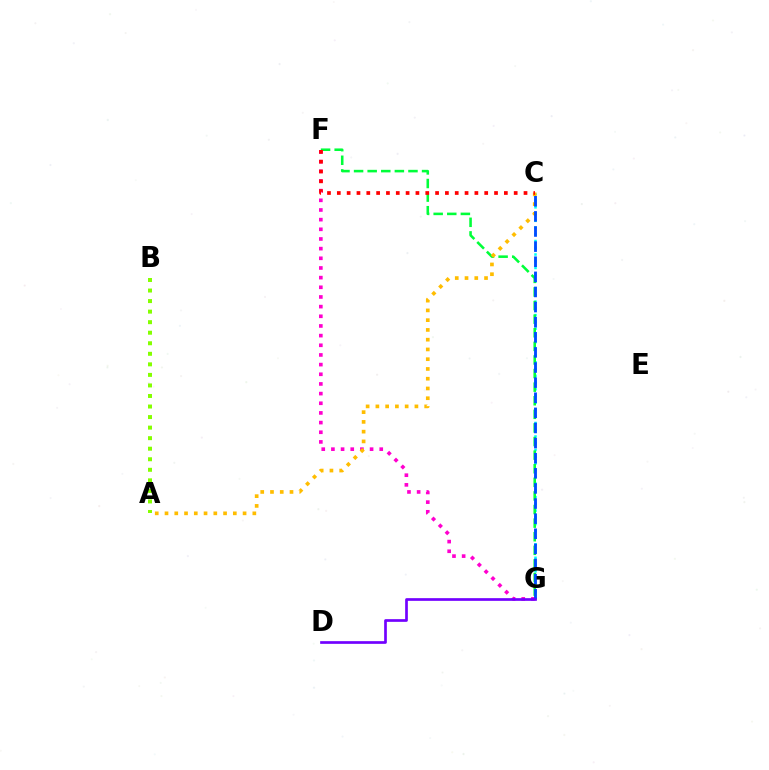{('C', 'G'): [{'color': '#00fff6', 'line_style': 'dotted', 'thickness': 1.83}, {'color': '#004bff', 'line_style': 'dashed', 'thickness': 2.05}], ('F', 'G'): [{'color': '#00ff39', 'line_style': 'dashed', 'thickness': 1.85}, {'color': '#ff00cf', 'line_style': 'dotted', 'thickness': 2.63}], ('A', 'C'): [{'color': '#ffbd00', 'line_style': 'dotted', 'thickness': 2.65}], ('C', 'F'): [{'color': '#ff0000', 'line_style': 'dotted', 'thickness': 2.67}], ('A', 'B'): [{'color': '#84ff00', 'line_style': 'dotted', 'thickness': 2.87}], ('D', 'G'): [{'color': '#7200ff', 'line_style': 'solid', 'thickness': 1.93}]}